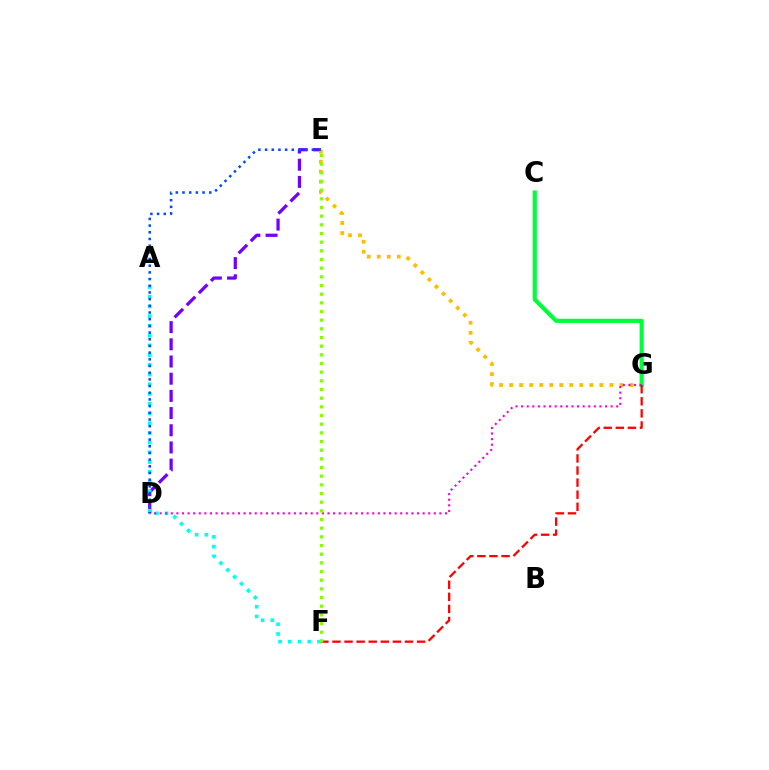{('D', 'E'): [{'color': '#7200ff', 'line_style': 'dashed', 'thickness': 2.33}, {'color': '#004bff', 'line_style': 'dotted', 'thickness': 1.82}], ('A', 'F'): [{'color': '#00fff6', 'line_style': 'dotted', 'thickness': 2.64}], ('E', 'G'): [{'color': '#ffbd00', 'line_style': 'dotted', 'thickness': 2.72}], ('C', 'G'): [{'color': '#00ff39', 'line_style': 'solid', 'thickness': 3.0}], ('D', 'G'): [{'color': '#ff00cf', 'line_style': 'dotted', 'thickness': 1.52}], ('F', 'G'): [{'color': '#ff0000', 'line_style': 'dashed', 'thickness': 1.64}], ('E', 'F'): [{'color': '#84ff00', 'line_style': 'dotted', 'thickness': 2.35}]}